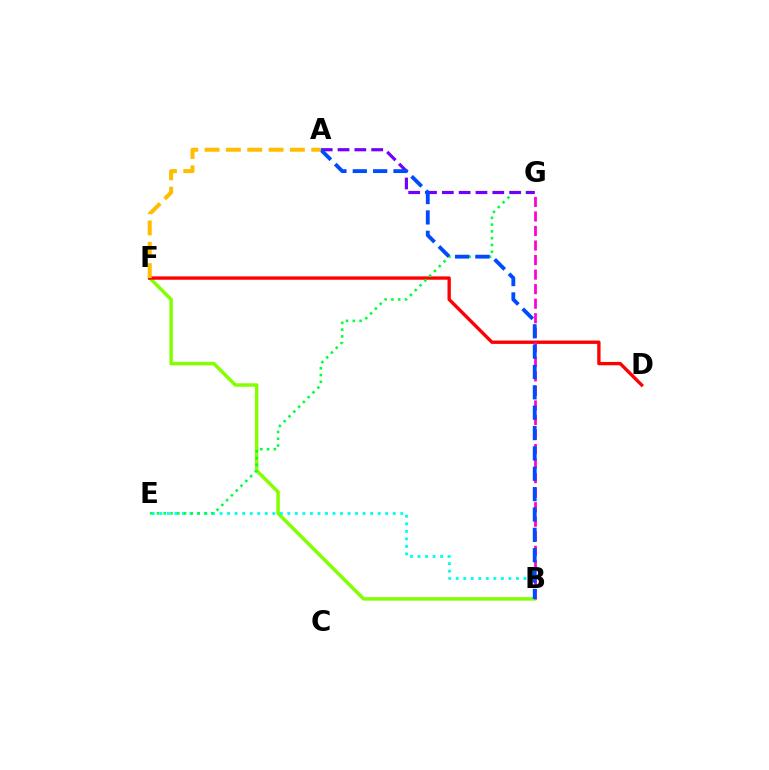{('B', 'F'): [{'color': '#84ff00', 'line_style': 'solid', 'thickness': 2.51}], ('D', 'F'): [{'color': '#ff0000', 'line_style': 'solid', 'thickness': 2.41}], ('B', 'E'): [{'color': '#00fff6', 'line_style': 'dotted', 'thickness': 2.05}], ('E', 'G'): [{'color': '#00ff39', 'line_style': 'dotted', 'thickness': 1.84}], ('A', 'G'): [{'color': '#7200ff', 'line_style': 'dashed', 'thickness': 2.28}], ('B', 'G'): [{'color': '#ff00cf', 'line_style': 'dashed', 'thickness': 1.97}], ('A', 'B'): [{'color': '#004bff', 'line_style': 'dashed', 'thickness': 2.77}], ('A', 'F'): [{'color': '#ffbd00', 'line_style': 'dashed', 'thickness': 2.9}]}